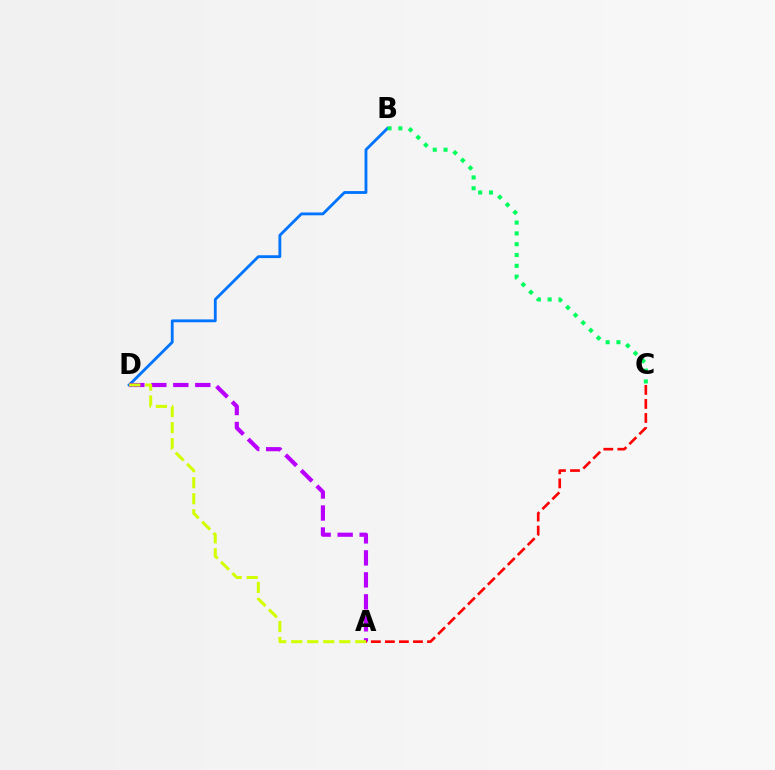{('B', 'D'): [{'color': '#0074ff', 'line_style': 'solid', 'thickness': 2.04}], ('A', 'D'): [{'color': '#b900ff', 'line_style': 'dashed', 'thickness': 2.99}, {'color': '#d1ff00', 'line_style': 'dashed', 'thickness': 2.18}], ('B', 'C'): [{'color': '#00ff5c', 'line_style': 'dotted', 'thickness': 2.94}], ('A', 'C'): [{'color': '#ff0000', 'line_style': 'dashed', 'thickness': 1.91}]}